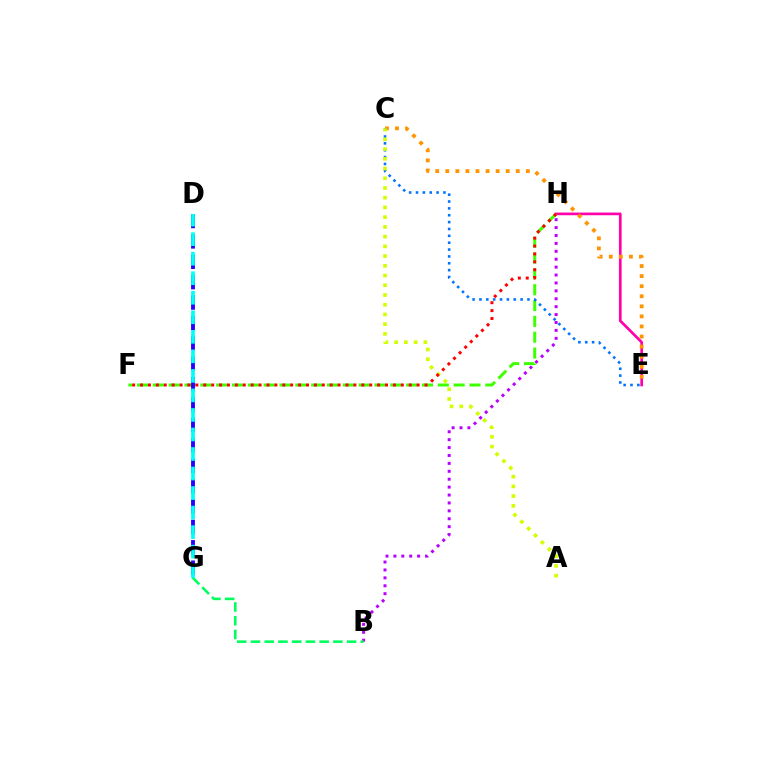{('E', 'H'): [{'color': '#ff00ac', 'line_style': 'solid', 'thickness': 1.93}], ('B', 'H'): [{'color': '#b900ff', 'line_style': 'dotted', 'thickness': 2.15}], ('C', 'E'): [{'color': '#ff9400', 'line_style': 'dotted', 'thickness': 2.74}, {'color': '#0074ff', 'line_style': 'dotted', 'thickness': 1.86}], ('F', 'H'): [{'color': '#3dff00', 'line_style': 'dashed', 'thickness': 2.15}, {'color': '#ff0000', 'line_style': 'dotted', 'thickness': 2.15}], ('D', 'G'): [{'color': '#2500ff', 'line_style': 'dashed', 'thickness': 2.77}, {'color': '#00fff6', 'line_style': 'dashed', 'thickness': 2.65}], ('B', 'G'): [{'color': '#00ff5c', 'line_style': 'dashed', 'thickness': 1.87}], ('A', 'C'): [{'color': '#d1ff00', 'line_style': 'dotted', 'thickness': 2.64}]}